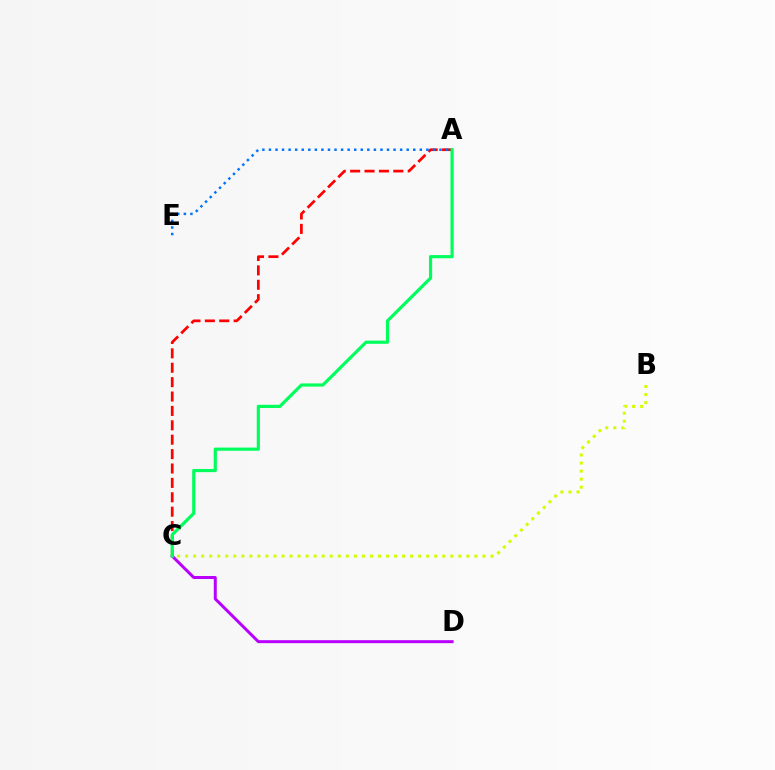{('C', 'D'): [{'color': '#b900ff', 'line_style': 'solid', 'thickness': 2.15}], ('A', 'C'): [{'color': '#ff0000', 'line_style': 'dashed', 'thickness': 1.96}, {'color': '#00ff5c', 'line_style': 'solid', 'thickness': 2.29}], ('A', 'E'): [{'color': '#0074ff', 'line_style': 'dotted', 'thickness': 1.78}], ('B', 'C'): [{'color': '#d1ff00', 'line_style': 'dotted', 'thickness': 2.18}]}